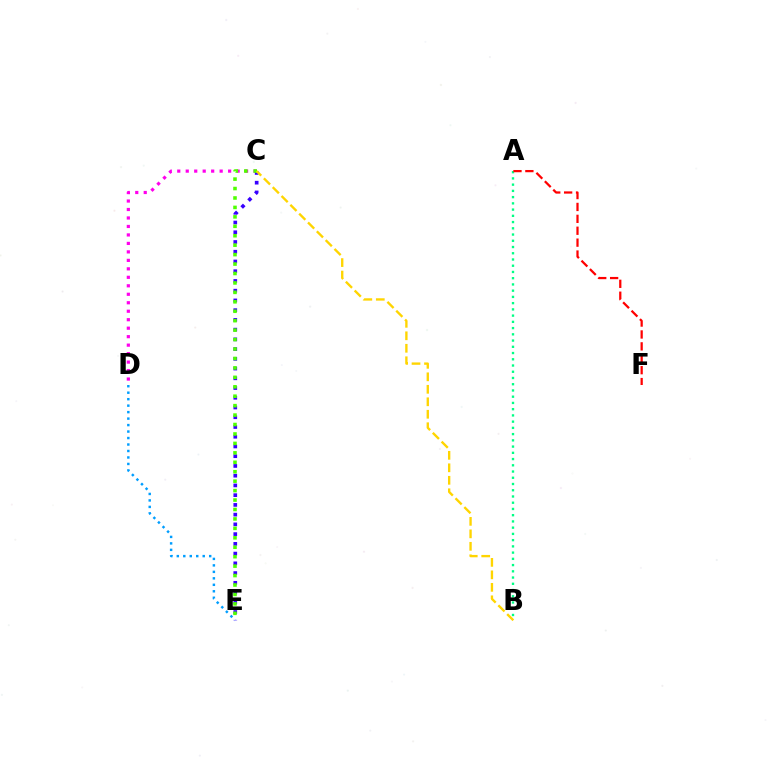{('A', 'B'): [{'color': '#00ff86', 'line_style': 'dotted', 'thickness': 1.69}], ('D', 'E'): [{'color': '#009eff', 'line_style': 'dotted', 'thickness': 1.76}], ('C', 'D'): [{'color': '#ff00ed', 'line_style': 'dotted', 'thickness': 2.3}], ('C', 'E'): [{'color': '#3700ff', 'line_style': 'dotted', 'thickness': 2.65}, {'color': '#4fff00', 'line_style': 'dotted', 'thickness': 2.56}], ('A', 'F'): [{'color': '#ff0000', 'line_style': 'dashed', 'thickness': 1.62}], ('B', 'C'): [{'color': '#ffd500', 'line_style': 'dashed', 'thickness': 1.7}]}